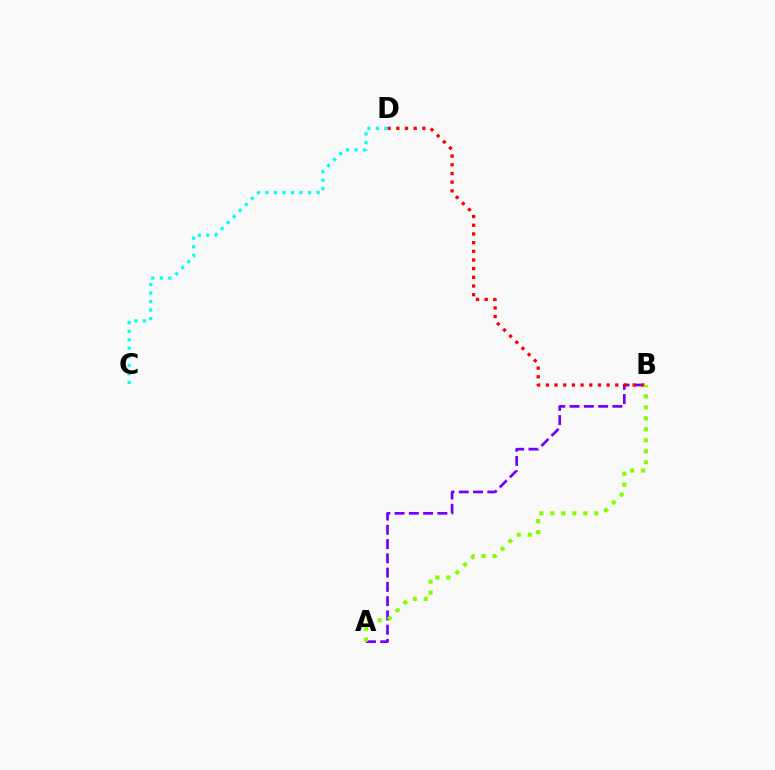{('A', 'B'): [{'color': '#7200ff', 'line_style': 'dashed', 'thickness': 1.94}, {'color': '#84ff00', 'line_style': 'dotted', 'thickness': 2.99}], ('B', 'D'): [{'color': '#ff0000', 'line_style': 'dotted', 'thickness': 2.36}], ('C', 'D'): [{'color': '#00fff6', 'line_style': 'dotted', 'thickness': 2.32}]}